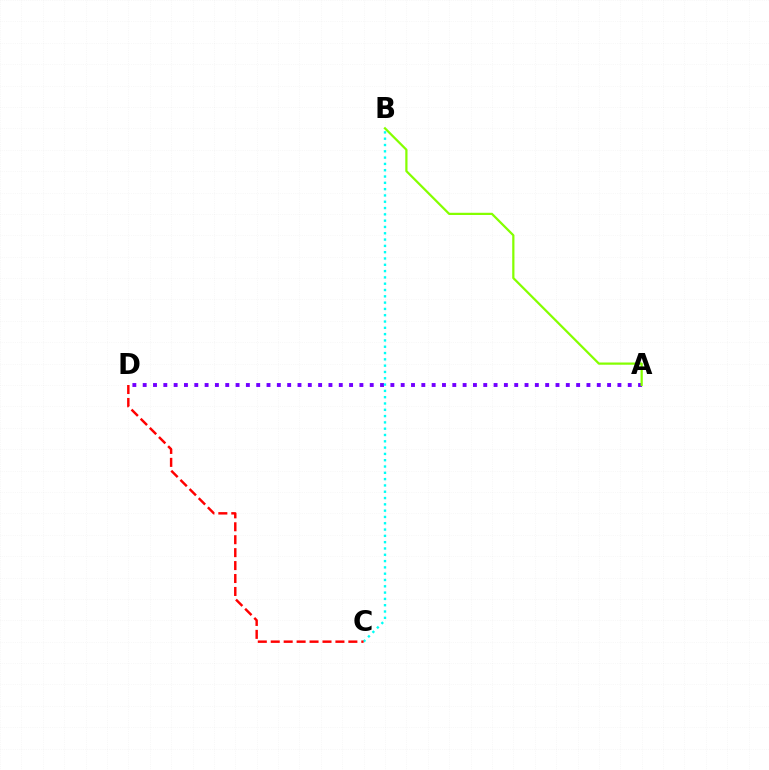{('A', 'D'): [{'color': '#7200ff', 'line_style': 'dotted', 'thickness': 2.8}], ('A', 'B'): [{'color': '#84ff00', 'line_style': 'solid', 'thickness': 1.61}], ('B', 'C'): [{'color': '#00fff6', 'line_style': 'dotted', 'thickness': 1.71}], ('C', 'D'): [{'color': '#ff0000', 'line_style': 'dashed', 'thickness': 1.76}]}